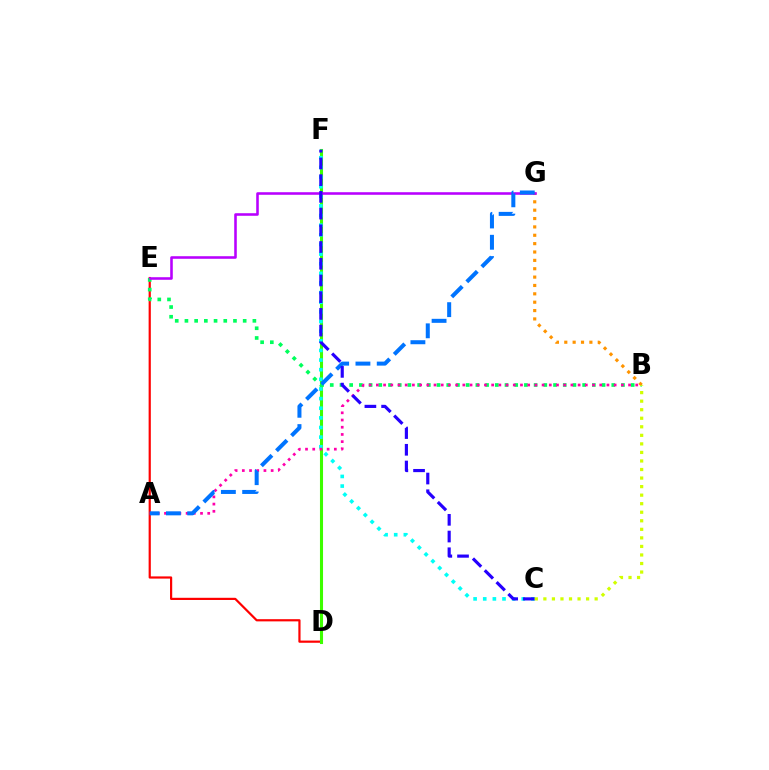{('D', 'E'): [{'color': '#ff0000', 'line_style': 'solid', 'thickness': 1.58}], ('D', 'F'): [{'color': '#3dff00', 'line_style': 'solid', 'thickness': 2.21}], ('C', 'F'): [{'color': '#00fff6', 'line_style': 'dotted', 'thickness': 2.62}, {'color': '#2500ff', 'line_style': 'dashed', 'thickness': 2.27}], ('B', 'E'): [{'color': '#00ff5c', 'line_style': 'dotted', 'thickness': 2.64}], ('B', 'G'): [{'color': '#ff9400', 'line_style': 'dotted', 'thickness': 2.27}], ('E', 'G'): [{'color': '#b900ff', 'line_style': 'solid', 'thickness': 1.85}], ('A', 'B'): [{'color': '#ff00ac', 'line_style': 'dotted', 'thickness': 1.96}], ('A', 'G'): [{'color': '#0074ff', 'line_style': 'dashed', 'thickness': 2.89}], ('B', 'C'): [{'color': '#d1ff00', 'line_style': 'dotted', 'thickness': 2.32}]}